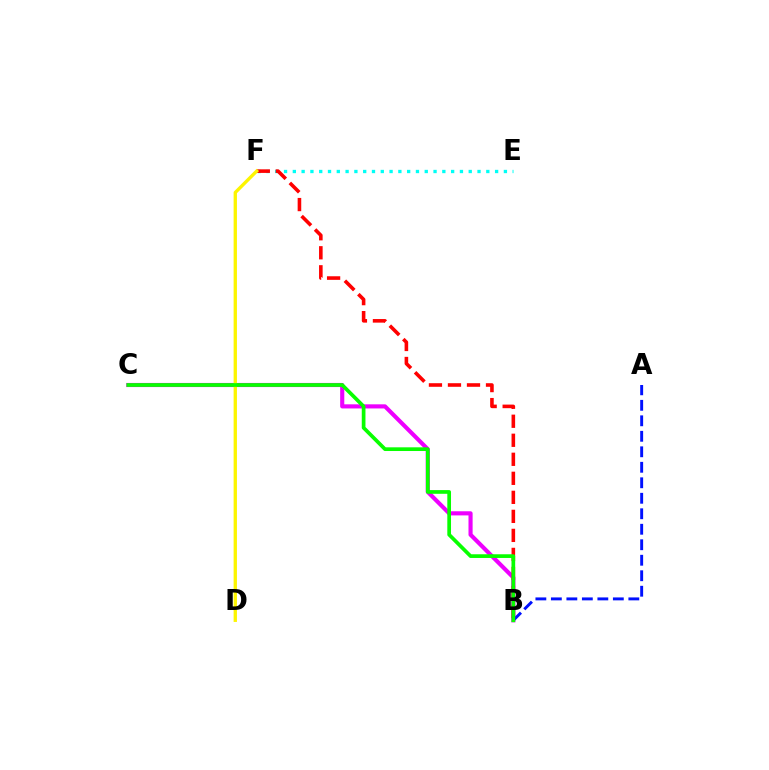{('B', 'C'): [{'color': '#ee00ff', 'line_style': 'solid', 'thickness': 2.97}, {'color': '#08ff00', 'line_style': 'solid', 'thickness': 2.66}], ('E', 'F'): [{'color': '#00fff6', 'line_style': 'dotted', 'thickness': 2.39}], ('A', 'B'): [{'color': '#0010ff', 'line_style': 'dashed', 'thickness': 2.1}], ('B', 'F'): [{'color': '#ff0000', 'line_style': 'dashed', 'thickness': 2.58}], ('D', 'F'): [{'color': '#fcf500', 'line_style': 'solid', 'thickness': 2.4}]}